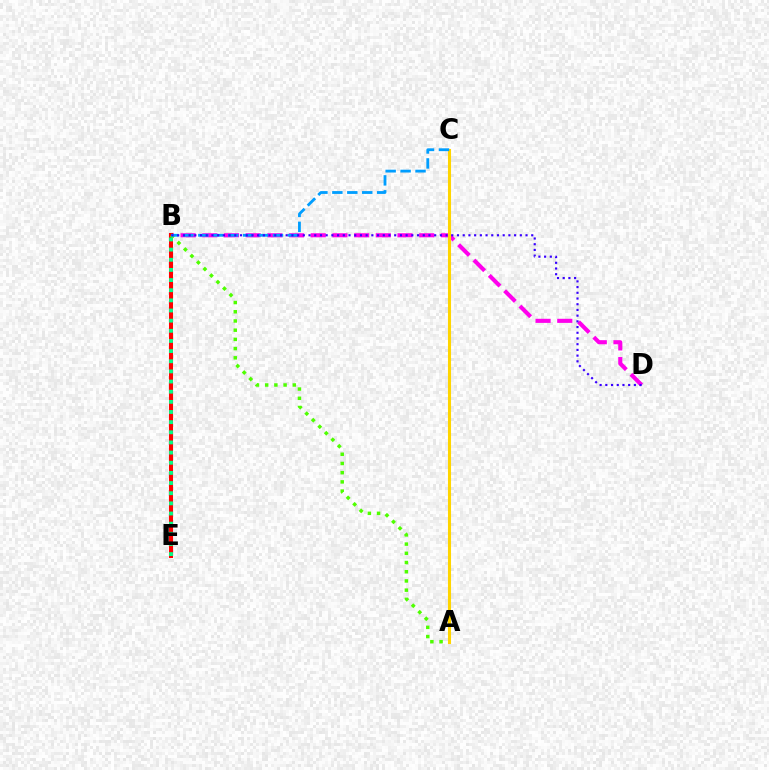{('B', 'D'): [{'color': '#ff00ed', 'line_style': 'dashed', 'thickness': 2.95}, {'color': '#3700ff', 'line_style': 'dotted', 'thickness': 1.55}], ('B', 'E'): [{'color': '#ff0000', 'line_style': 'solid', 'thickness': 2.93}, {'color': '#00ff86', 'line_style': 'dotted', 'thickness': 2.76}], ('A', 'B'): [{'color': '#4fff00', 'line_style': 'dotted', 'thickness': 2.5}], ('A', 'C'): [{'color': '#ffd500', 'line_style': 'solid', 'thickness': 2.21}], ('B', 'C'): [{'color': '#009eff', 'line_style': 'dashed', 'thickness': 2.03}]}